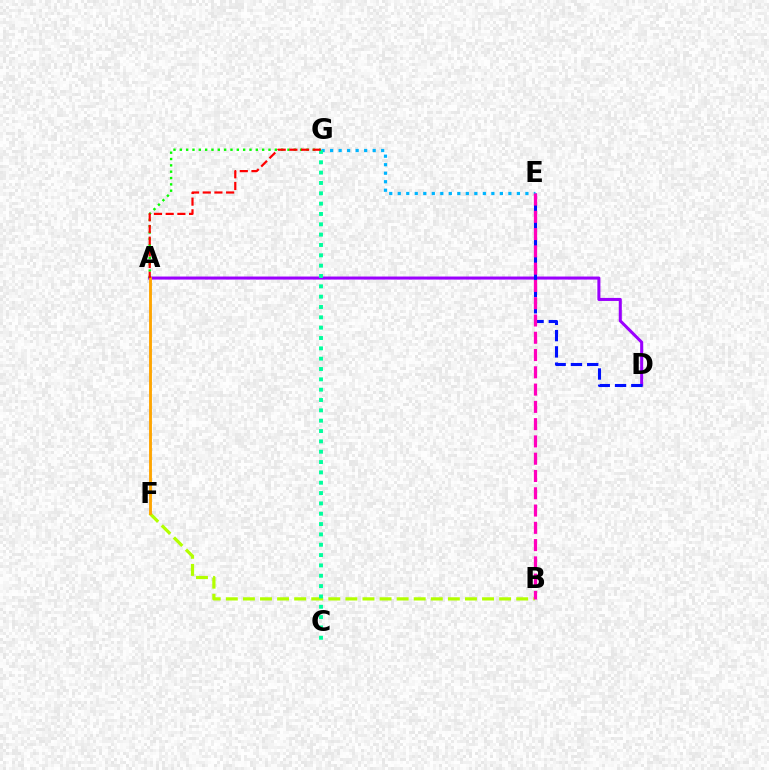{('B', 'F'): [{'color': '#b3ff00', 'line_style': 'dashed', 'thickness': 2.32}], ('A', 'D'): [{'color': '#9b00ff', 'line_style': 'solid', 'thickness': 2.19}], ('D', 'E'): [{'color': '#0010ff', 'line_style': 'dashed', 'thickness': 2.21}], ('A', 'G'): [{'color': '#08ff00', 'line_style': 'dotted', 'thickness': 1.72}, {'color': '#ff0000', 'line_style': 'dashed', 'thickness': 1.59}], ('E', 'G'): [{'color': '#00b5ff', 'line_style': 'dotted', 'thickness': 2.31}], ('B', 'E'): [{'color': '#ff00bd', 'line_style': 'dashed', 'thickness': 2.35}], ('A', 'F'): [{'color': '#ffa500', 'line_style': 'solid', 'thickness': 2.07}], ('C', 'G'): [{'color': '#00ff9d', 'line_style': 'dotted', 'thickness': 2.81}]}